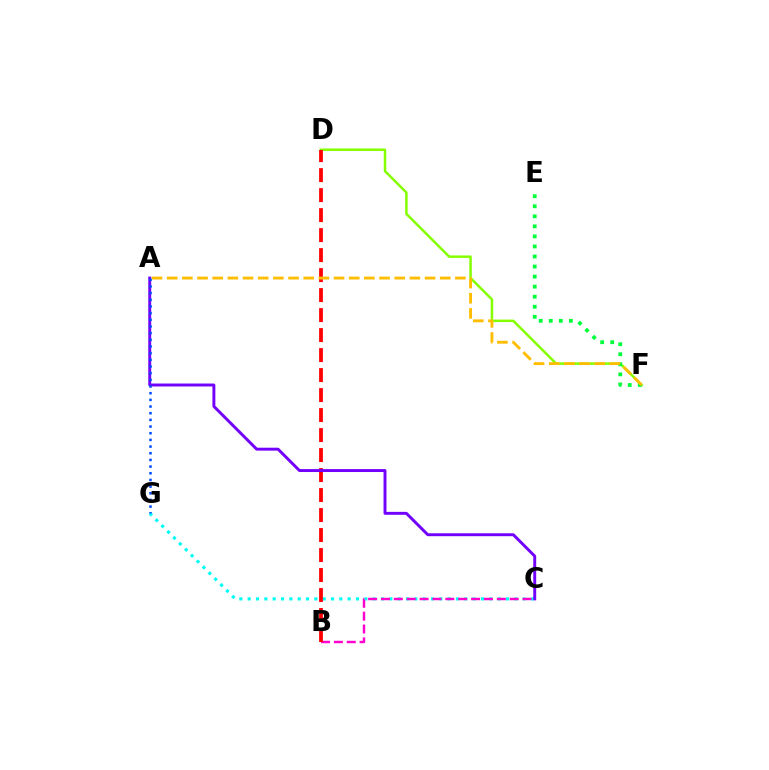{('C', 'G'): [{'color': '#00fff6', 'line_style': 'dotted', 'thickness': 2.26}], ('D', 'F'): [{'color': '#84ff00', 'line_style': 'solid', 'thickness': 1.79}], ('B', 'C'): [{'color': '#ff00cf', 'line_style': 'dashed', 'thickness': 1.75}], ('B', 'D'): [{'color': '#ff0000', 'line_style': 'dashed', 'thickness': 2.72}], ('A', 'C'): [{'color': '#7200ff', 'line_style': 'solid', 'thickness': 2.11}], ('E', 'F'): [{'color': '#00ff39', 'line_style': 'dotted', 'thickness': 2.73}], ('A', 'F'): [{'color': '#ffbd00', 'line_style': 'dashed', 'thickness': 2.06}], ('A', 'G'): [{'color': '#004bff', 'line_style': 'dotted', 'thickness': 1.81}]}